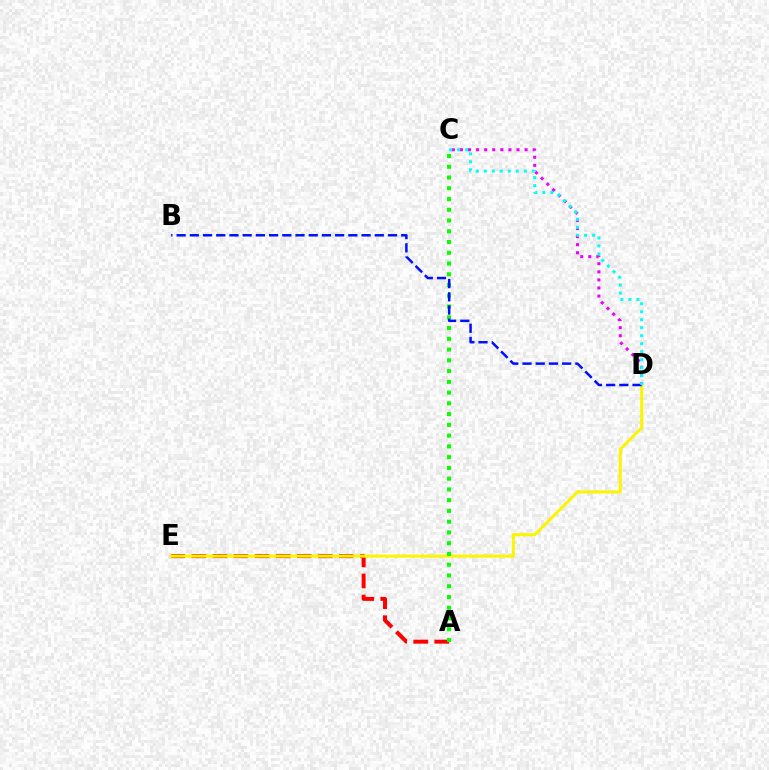{('C', 'D'): [{'color': '#ee00ff', 'line_style': 'dotted', 'thickness': 2.2}, {'color': '#00fff6', 'line_style': 'dotted', 'thickness': 2.17}], ('A', 'E'): [{'color': '#ff0000', 'line_style': 'dashed', 'thickness': 2.86}], ('D', 'E'): [{'color': '#fcf500', 'line_style': 'solid', 'thickness': 2.2}], ('A', 'C'): [{'color': '#08ff00', 'line_style': 'dotted', 'thickness': 2.92}], ('B', 'D'): [{'color': '#0010ff', 'line_style': 'dashed', 'thickness': 1.79}]}